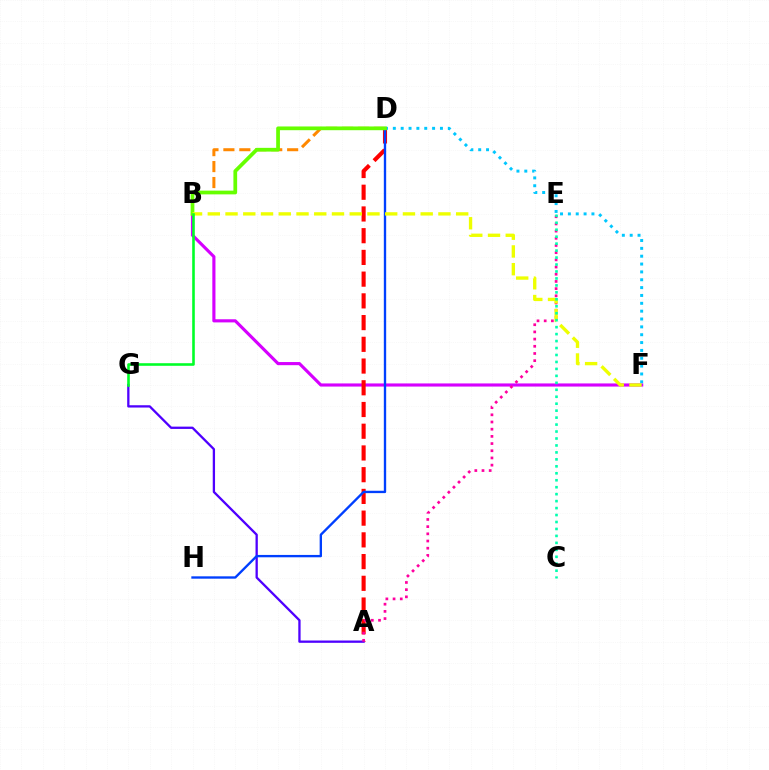{('B', 'F'): [{'color': '#d600ff', 'line_style': 'solid', 'thickness': 2.26}, {'color': '#eeff00', 'line_style': 'dashed', 'thickness': 2.41}], ('A', 'D'): [{'color': '#ff0000', 'line_style': 'dashed', 'thickness': 2.95}], ('D', 'F'): [{'color': '#00c7ff', 'line_style': 'dotted', 'thickness': 2.13}], ('B', 'D'): [{'color': '#ff8800', 'line_style': 'dashed', 'thickness': 2.17}, {'color': '#66ff00', 'line_style': 'solid', 'thickness': 2.69}], ('A', 'G'): [{'color': '#4f00ff', 'line_style': 'solid', 'thickness': 1.66}], ('D', 'H'): [{'color': '#003fff', 'line_style': 'solid', 'thickness': 1.7}], ('A', 'E'): [{'color': '#ff00a0', 'line_style': 'dotted', 'thickness': 1.95}], ('B', 'G'): [{'color': '#00ff27', 'line_style': 'solid', 'thickness': 1.87}], ('C', 'E'): [{'color': '#00ffaf', 'line_style': 'dotted', 'thickness': 1.89}]}